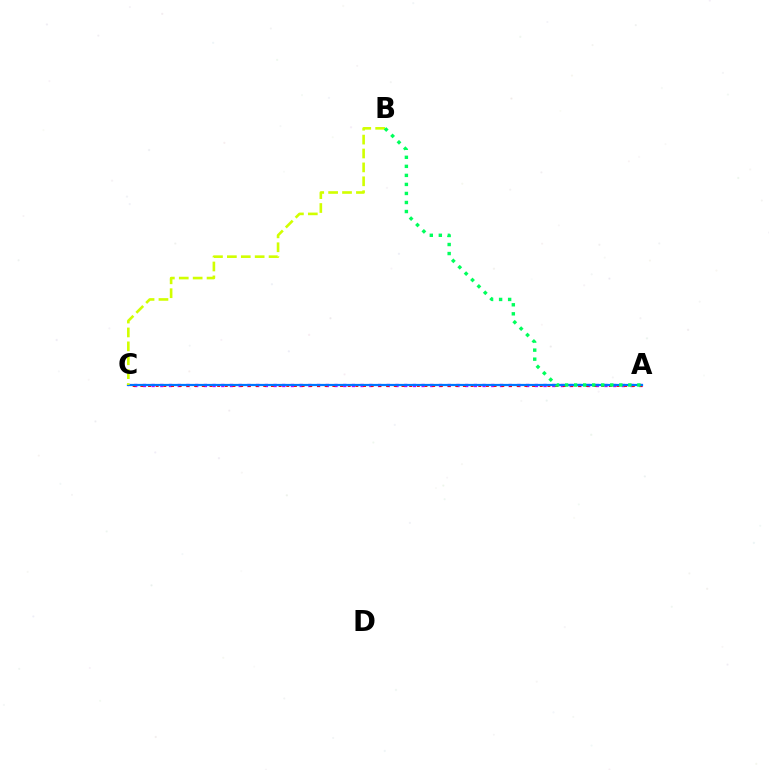{('A', 'C'): [{'color': '#b900ff', 'line_style': 'dotted', 'thickness': 2.37}, {'color': '#ff0000', 'line_style': 'dotted', 'thickness': 2.09}, {'color': '#0074ff', 'line_style': 'solid', 'thickness': 1.6}], ('B', 'C'): [{'color': '#d1ff00', 'line_style': 'dashed', 'thickness': 1.89}], ('A', 'B'): [{'color': '#00ff5c', 'line_style': 'dotted', 'thickness': 2.45}]}